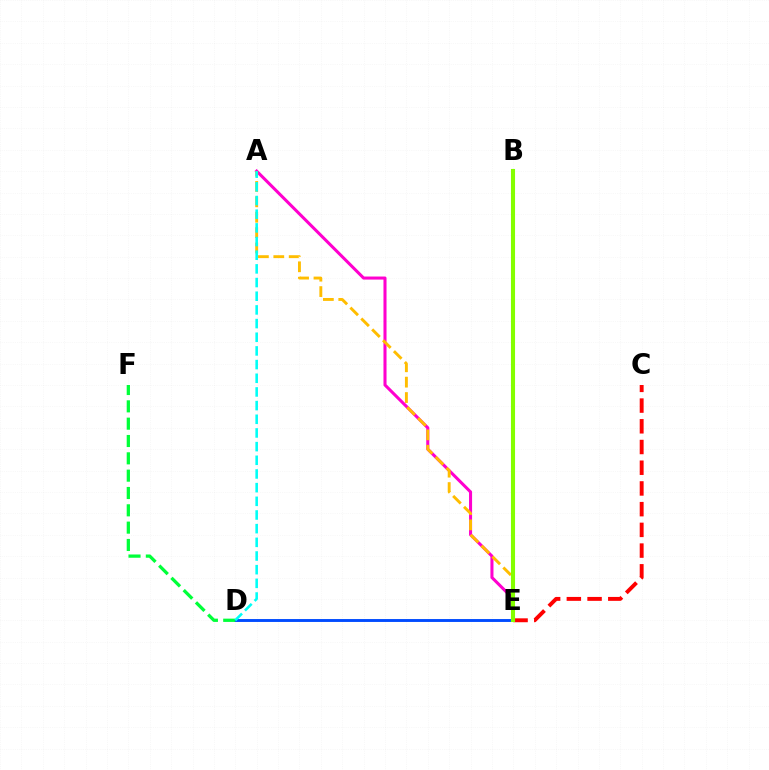{('D', 'E'): [{'color': '#004bff', 'line_style': 'solid', 'thickness': 2.09}], ('A', 'E'): [{'color': '#ff00cf', 'line_style': 'solid', 'thickness': 2.2}, {'color': '#ffbd00', 'line_style': 'dashed', 'thickness': 2.09}], ('D', 'F'): [{'color': '#00ff39', 'line_style': 'dashed', 'thickness': 2.35}], ('A', 'D'): [{'color': '#00fff6', 'line_style': 'dashed', 'thickness': 1.86}], ('B', 'E'): [{'color': '#7200ff', 'line_style': 'dotted', 'thickness': 1.67}, {'color': '#84ff00', 'line_style': 'solid', 'thickness': 2.95}], ('C', 'E'): [{'color': '#ff0000', 'line_style': 'dashed', 'thickness': 2.81}]}